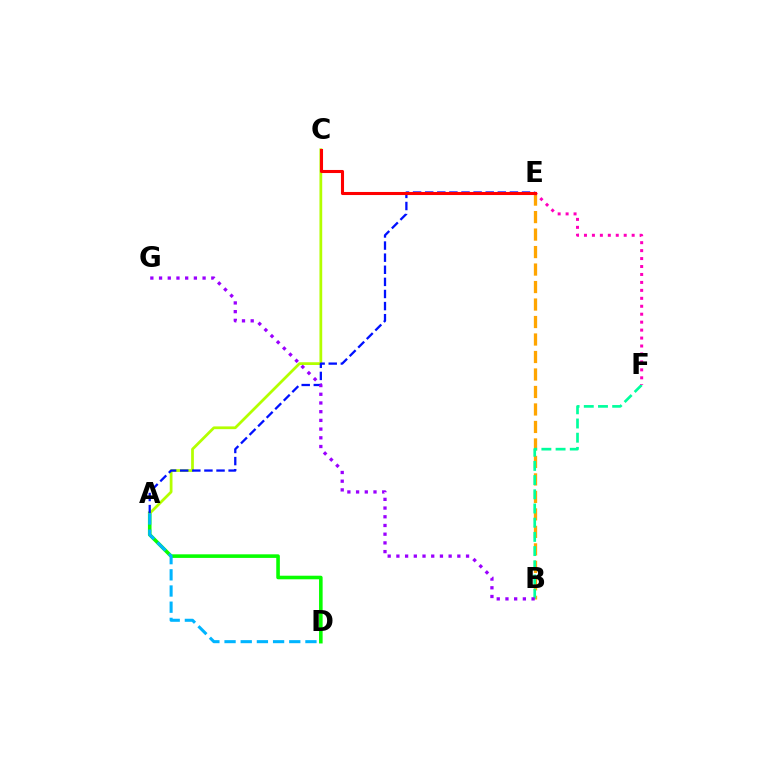{('A', 'D'): [{'color': '#08ff00', 'line_style': 'solid', 'thickness': 2.58}, {'color': '#00b5ff', 'line_style': 'dashed', 'thickness': 2.2}], ('A', 'C'): [{'color': '#b3ff00', 'line_style': 'solid', 'thickness': 1.98}], ('B', 'E'): [{'color': '#ffa500', 'line_style': 'dashed', 'thickness': 2.38}], ('A', 'E'): [{'color': '#0010ff', 'line_style': 'dashed', 'thickness': 1.64}], ('B', 'F'): [{'color': '#00ff9d', 'line_style': 'dashed', 'thickness': 1.93}], ('E', 'F'): [{'color': '#ff00bd', 'line_style': 'dotted', 'thickness': 2.16}], ('C', 'E'): [{'color': '#ff0000', 'line_style': 'solid', 'thickness': 2.21}], ('B', 'G'): [{'color': '#9b00ff', 'line_style': 'dotted', 'thickness': 2.37}]}